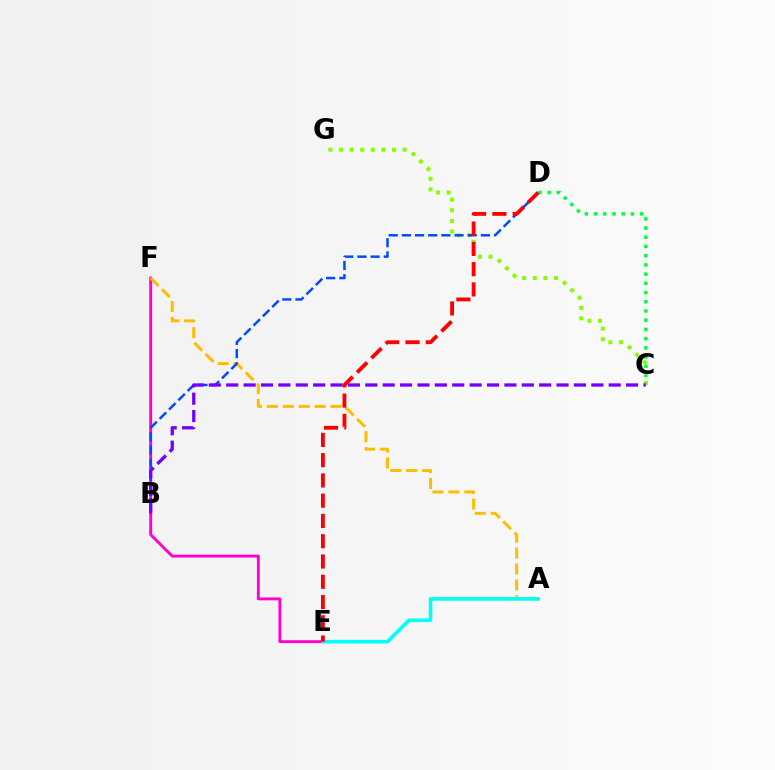{('C', 'D'): [{'color': '#00ff39', 'line_style': 'dotted', 'thickness': 2.5}], ('E', 'F'): [{'color': '#ff00cf', 'line_style': 'solid', 'thickness': 2.07}], ('A', 'F'): [{'color': '#ffbd00', 'line_style': 'dashed', 'thickness': 2.16}], ('A', 'E'): [{'color': '#00fff6', 'line_style': 'solid', 'thickness': 2.59}], ('C', 'G'): [{'color': '#84ff00', 'line_style': 'dotted', 'thickness': 2.88}], ('B', 'D'): [{'color': '#004bff', 'line_style': 'dashed', 'thickness': 1.79}], ('B', 'C'): [{'color': '#7200ff', 'line_style': 'dashed', 'thickness': 2.36}], ('D', 'E'): [{'color': '#ff0000', 'line_style': 'dashed', 'thickness': 2.75}]}